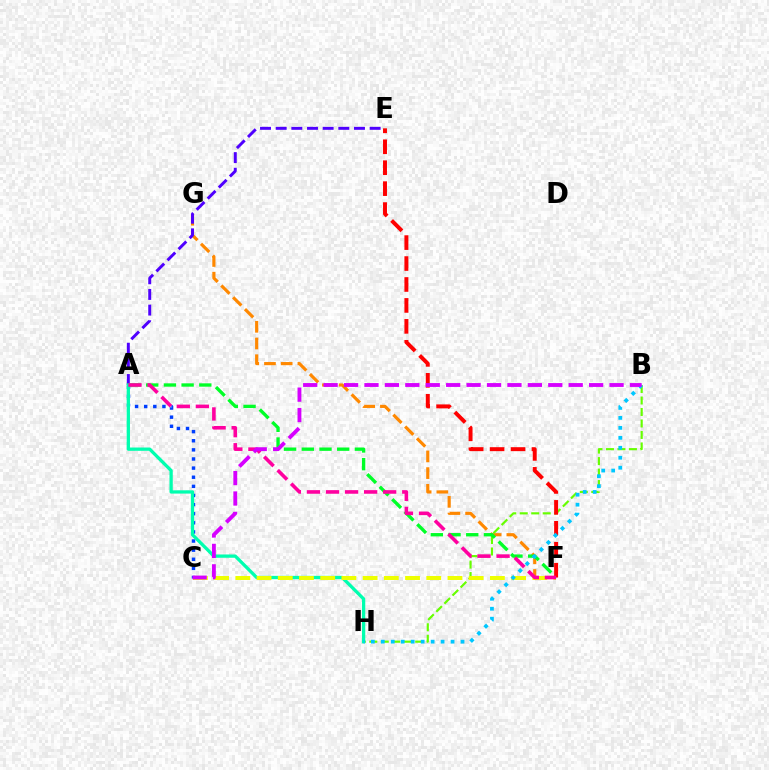{('F', 'G'): [{'color': '#ff8800', 'line_style': 'dashed', 'thickness': 2.27}], ('A', 'E'): [{'color': '#4f00ff', 'line_style': 'dashed', 'thickness': 2.13}], ('B', 'H'): [{'color': '#66ff00', 'line_style': 'dashed', 'thickness': 1.56}, {'color': '#00c7ff', 'line_style': 'dotted', 'thickness': 2.71}], ('A', 'F'): [{'color': '#00ff27', 'line_style': 'dashed', 'thickness': 2.4}, {'color': '#ff00a0', 'line_style': 'dashed', 'thickness': 2.59}], ('A', 'C'): [{'color': '#003fff', 'line_style': 'dotted', 'thickness': 2.48}], ('E', 'F'): [{'color': '#ff0000', 'line_style': 'dashed', 'thickness': 2.84}], ('A', 'H'): [{'color': '#00ffaf', 'line_style': 'solid', 'thickness': 2.37}], ('C', 'F'): [{'color': '#eeff00', 'line_style': 'dashed', 'thickness': 2.88}], ('B', 'C'): [{'color': '#d600ff', 'line_style': 'dashed', 'thickness': 2.77}]}